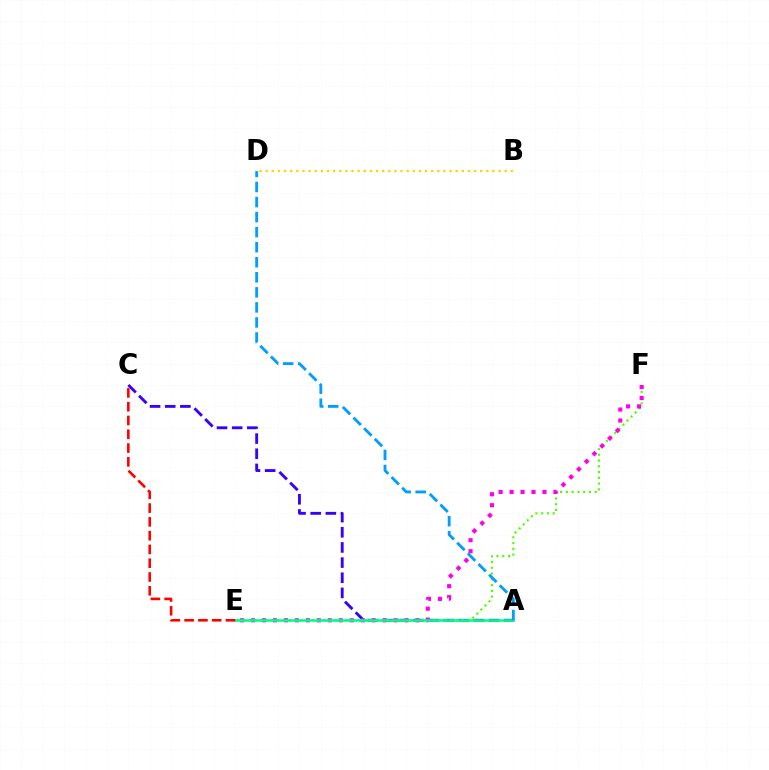{('A', 'C'): [{'color': '#3700ff', 'line_style': 'dashed', 'thickness': 2.06}], ('E', 'F'): [{'color': '#4fff00', 'line_style': 'dotted', 'thickness': 1.57}, {'color': '#ff00ed', 'line_style': 'dotted', 'thickness': 2.98}], ('A', 'E'): [{'color': '#00ff86', 'line_style': 'solid', 'thickness': 1.87}], ('C', 'E'): [{'color': '#ff0000', 'line_style': 'dashed', 'thickness': 1.87}], ('A', 'D'): [{'color': '#009eff', 'line_style': 'dashed', 'thickness': 2.04}], ('B', 'D'): [{'color': '#ffd500', 'line_style': 'dotted', 'thickness': 1.67}]}